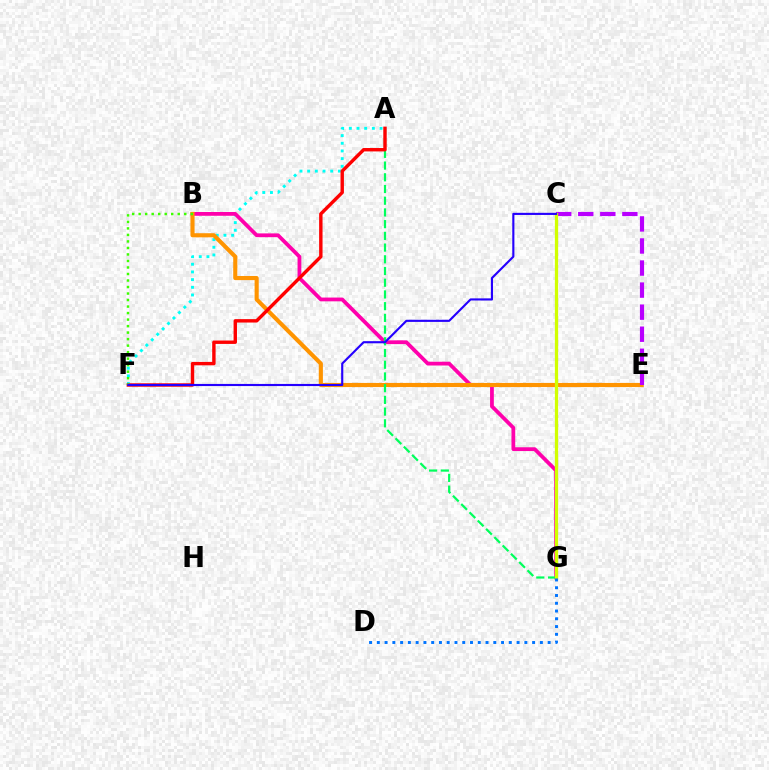{('A', 'F'): [{'color': '#00fff6', 'line_style': 'dotted', 'thickness': 2.09}, {'color': '#ff0000', 'line_style': 'solid', 'thickness': 2.45}], ('B', 'G'): [{'color': '#ff00ac', 'line_style': 'solid', 'thickness': 2.72}], ('B', 'E'): [{'color': '#ff9400', 'line_style': 'solid', 'thickness': 2.97}], ('A', 'G'): [{'color': '#00ff5c', 'line_style': 'dashed', 'thickness': 1.59}], ('C', 'E'): [{'color': '#b900ff', 'line_style': 'dashed', 'thickness': 3.0}], ('C', 'G'): [{'color': '#d1ff00', 'line_style': 'solid', 'thickness': 2.34}], ('D', 'G'): [{'color': '#0074ff', 'line_style': 'dotted', 'thickness': 2.11}], ('B', 'F'): [{'color': '#3dff00', 'line_style': 'dotted', 'thickness': 1.77}], ('C', 'F'): [{'color': '#2500ff', 'line_style': 'solid', 'thickness': 1.53}]}